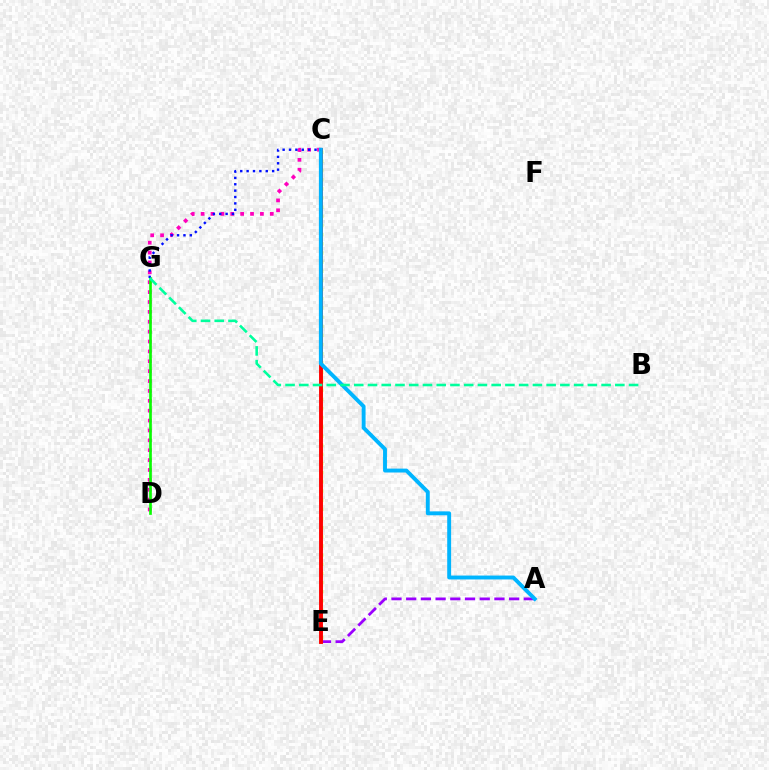{('C', 'E'): [{'color': '#ffa500', 'line_style': 'dashed', 'thickness': 1.89}, {'color': '#b3ff00', 'line_style': 'dotted', 'thickness': 2.49}, {'color': '#ff0000', 'line_style': 'solid', 'thickness': 2.79}], ('A', 'E'): [{'color': '#9b00ff', 'line_style': 'dashed', 'thickness': 2.0}], ('C', 'D'): [{'color': '#ff00bd', 'line_style': 'dotted', 'thickness': 2.68}], ('D', 'G'): [{'color': '#08ff00', 'line_style': 'solid', 'thickness': 1.92}], ('A', 'C'): [{'color': '#00b5ff', 'line_style': 'solid', 'thickness': 2.81}], ('C', 'G'): [{'color': '#0010ff', 'line_style': 'dotted', 'thickness': 1.73}], ('B', 'G'): [{'color': '#00ff9d', 'line_style': 'dashed', 'thickness': 1.87}]}